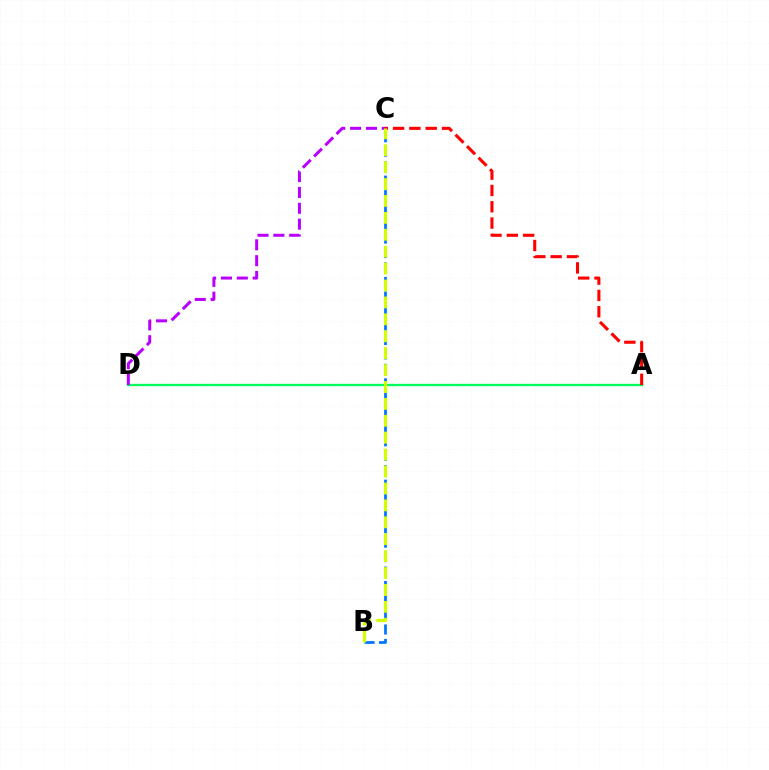{('A', 'D'): [{'color': '#00ff5c', 'line_style': 'solid', 'thickness': 1.68}], ('A', 'C'): [{'color': '#ff0000', 'line_style': 'dashed', 'thickness': 2.21}], ('C', 'D'): [{'color': '#b900ff', 'line_style': 'dashed', 'thickness': 2.15}], ('B', 'C'): [{'color': '#0074ff', 'line_style': 'dashed', 'thickness': 1.97}, {'color': '#d1ff00', 'line_style': 'dashed', 'thickness': 2.3}]}